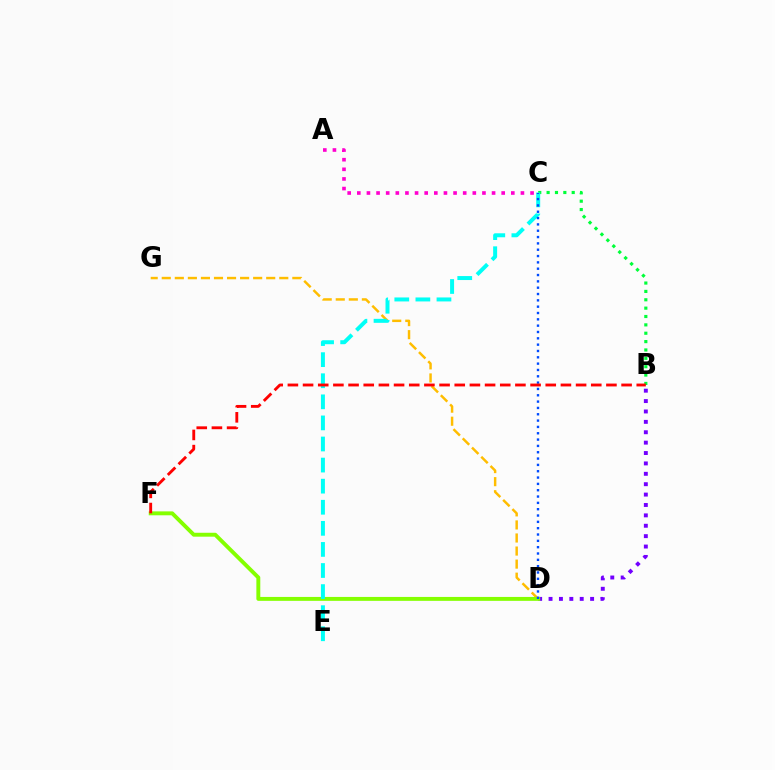{('B', 'D'): [{'color': '#7200ff', 'line_style': 'dotted', 'thickness': 2.82}], ('D', 'G'): [{'color': '#ffbd00', 'line_style': 'dashed', 'thickness': 1.77}], ('D', 'F'): [{'color': '#84ff00', 'line_style': 'solid', 'thickness': 2.82}], ('B', 'C'): [{'color': '#00ff39', 'line_style': 'dotted', 'thickness': 2.27}], ('C', 'E'): [{'color': '#00fff6', 'line_style': 'dashed', 'thickness': 2.86}], ('A', 'C'): [{'color': '#ff00cf', 'line_style': 'dotted', 'thickness': 2.62}], ('C', 'D'): [{'color': '#004bff', 'line_style': 'dotted', 'thickness': 1.72}], ('B', 'F'): [{'color': '#ff0000', 'line_style': 'dashed', 'thickness': 2.06}]}